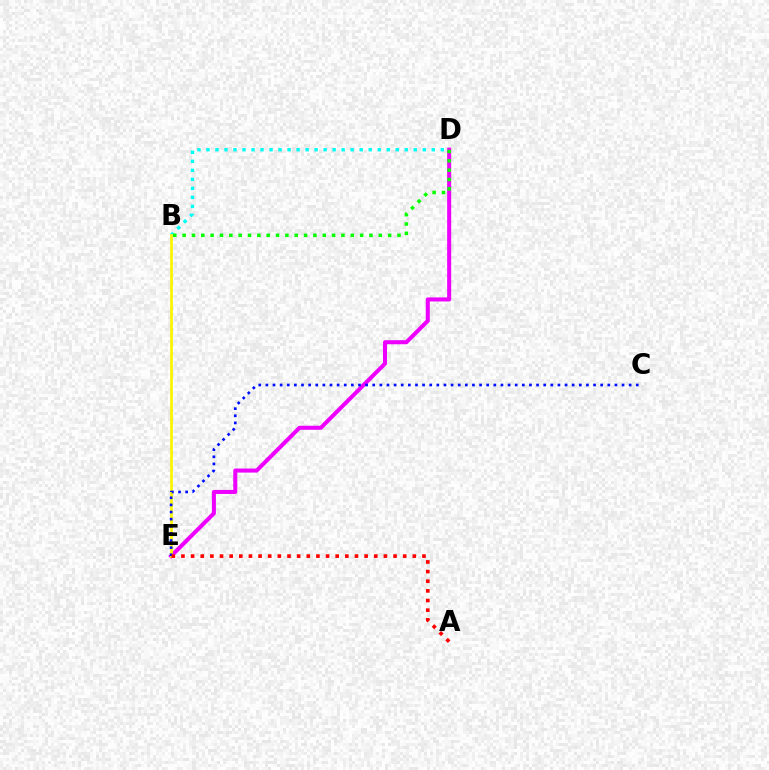{('B', 'D'): [{'color': '#00fff6', 'line_style': 'dotted', 'thickness': 2.45}, {'color': '#08ff00', 'line_style': 'dotted', 'thickness': 2.54}], ('D', 'E'): [{'color': '#ee00ff', 'line_style': 'solid', 'thickness': 2.91}], ('B', 'E'): [{'color': '#fcf500', 'line_style': 'solid', 'thickness': 1.98}], ('C', 'E'): [{'color': '#0010ff', 'line_style': 'dotted', 'thickness': 1.94}], ('A', 'E'): [{'color': '#ff0000', 'line_style': 'dotted', 'thickness': 2.62}]}